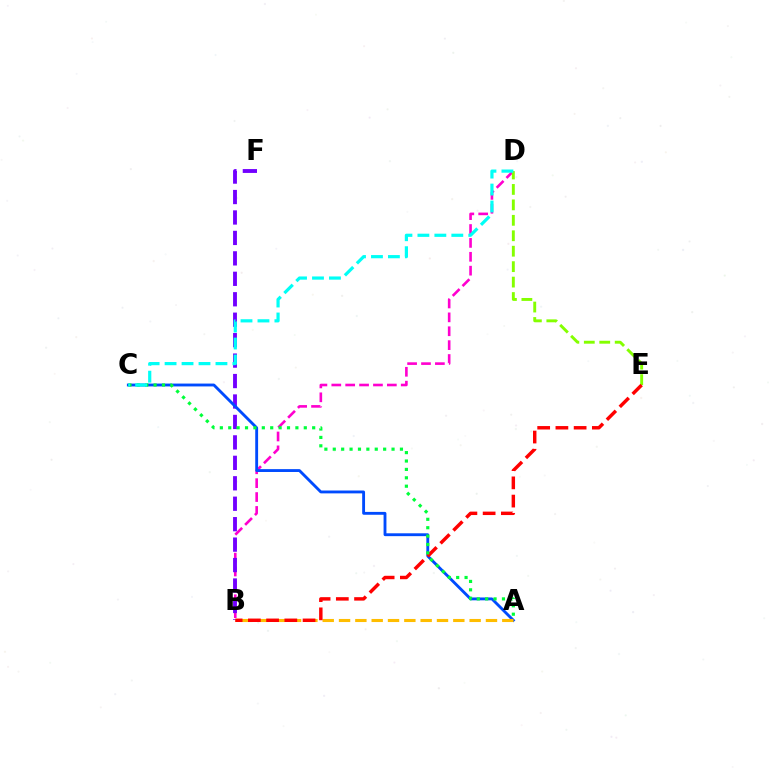{('B', 'D'): [{'color': '#ff00cf', 'line_style': 'dashed', 'thickness': 1.89}], ('D', 'E'): [{'color': '#84ff00', 'line_style': 'dashed', 'thickness': 2.1}], ('B', 'F'): [{'color': '#7200ff', 'line_style': 'dashed', 'thickness': 2.78}], ('A', 'C'): [{'color': '#004bff', 'line_style': 'solid', 'thickness': 2.06}, {'color': '#00ff39', 'line_style': 'dotted', 'thickness': 2.28}], ('A', 'B'): [{'color': '#ffbd00', 'line_style': 'dashed', 'thickness': 2.22}], ('B', 'E'): [{'color': '#ff0000', 'line_style': 'dashed', 'thickness': 2.48}], ('C', 'D'): [{'color': '#00fff6', 'line_style': 'dashed', 'thickness': 2.3}]}